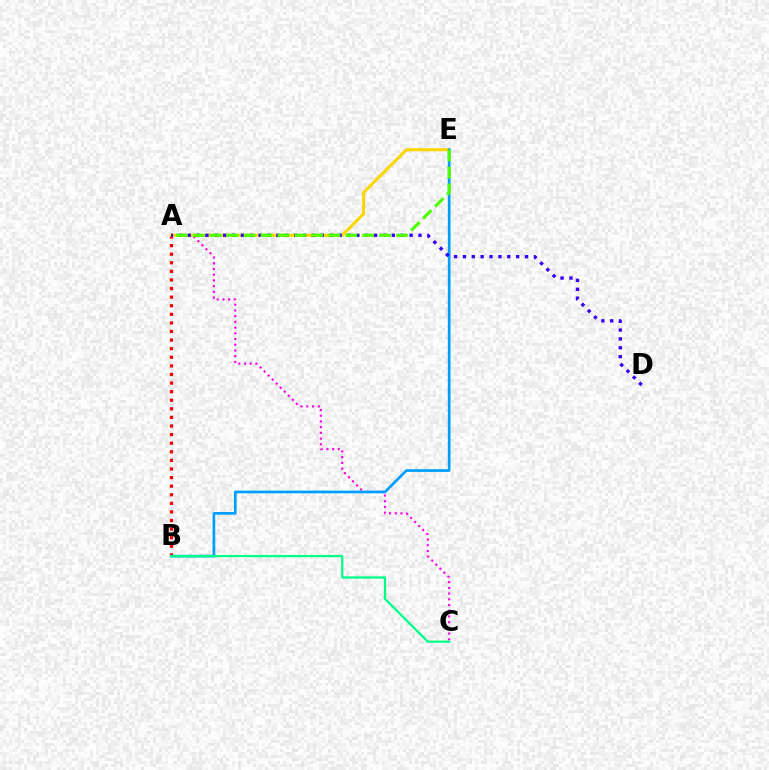{('A', 'B'): [{'color': '#ff0000', 'line_style': 'dotted', 'thickness': 2.33}], ('A', 'C'): [{'color': '#ff00ed', 'line_style': 'dotted', 'thickness': 1.55}], ('A', 'E'): [{'color': '#ffd500', 'line_style': 'solid', 'thickness': 2.16}, {'color': '#4fff00', 'line_style': 'dashed', 'thickness': 2.3}], ('B', 'E'): [{'color': '#009eff', 'line_style': 'solid', 'thickness': 1.94}], ('B', 'C'): [{'color': '#00ff86', 'line_style': 'solid', 'thickness': 1.61}], ('A', 'D'): [{'color': '#3700ff', 'line_style': 'dotted', 'thickness': 2.41}]}